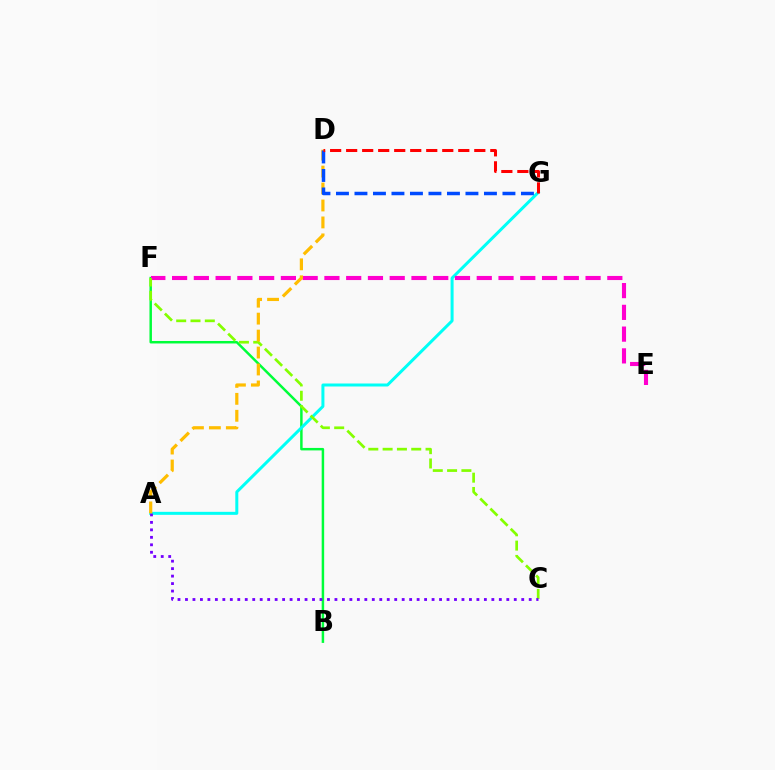{('B', 'F'): [{'color': '#00ff39', 'line_style': 'solid', 'thickness': 1.78}], ('A', 'G'): [{'color': '#00fff6', 'line_style': 'solid', 'thickness': 2.16}], ('E', 'F'): [{'color': '#ff00cf', 'line_style': 'dashed', 'thickness': 2.96}], ('C', 'F'): [{'color': '#84ff00', 'line_style': 'dashed', 'thickness': 1.94}], ('A', 'C'): [{'color': '#7200ff', 'line_style': 'dotted', 'thickness': 2.03}], ('A', 'D'): [{'color': '#ffbd00', 'line_style': 'dashed', 'thickness': 2.3}], ('D', 'G'): [{'color': '#004bff', 'line_style': 'dashed', 'thickness': 2.51}, {'color': '#ff0000', 'line_style': 'dashed', 'thickness': 2.18}]}